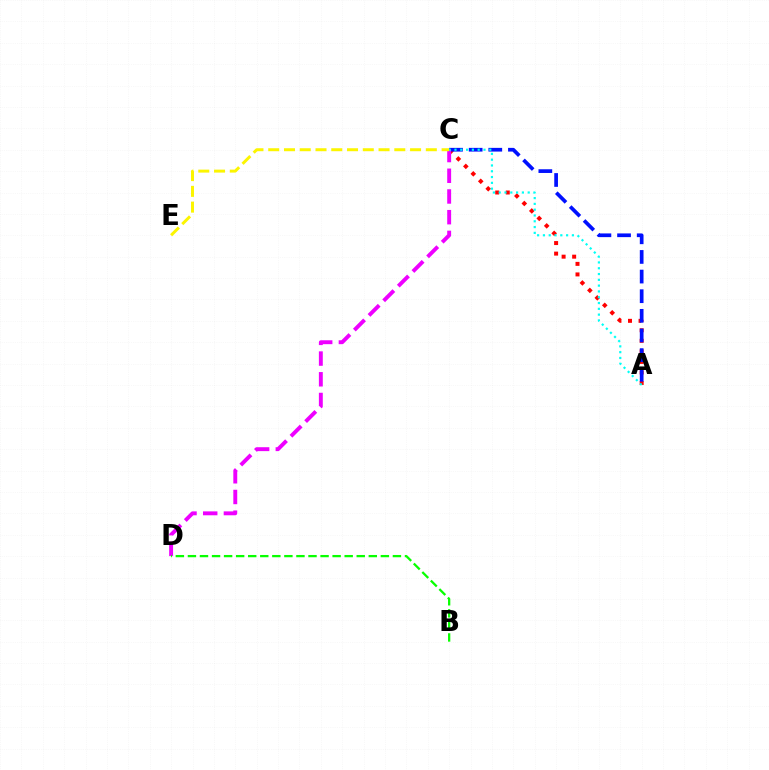{('A', 'C'): [{'color': '#ff0000', 'line_style': 'dotted', 'thickness': 2.87}, {'color': '#0010ff', 'line_style': 'dashed', 'thickness': 2.67}, {'color': '#00fff6', 'line_style': 'dotted', 'thickness': 1.58}], ('C', 'D'): [{'color': '#ee00ff', 'line_style': 'dashed', 'thickness': 2.81}], ('C', 'E'): [{'color': '#fcf500', 'line_style': 'dashed', 'thickness': 2.14}], ('B', 'D'): [{'color': '#08ff00', 'line_style': 'dashed', 'thickness': 1.64}]}